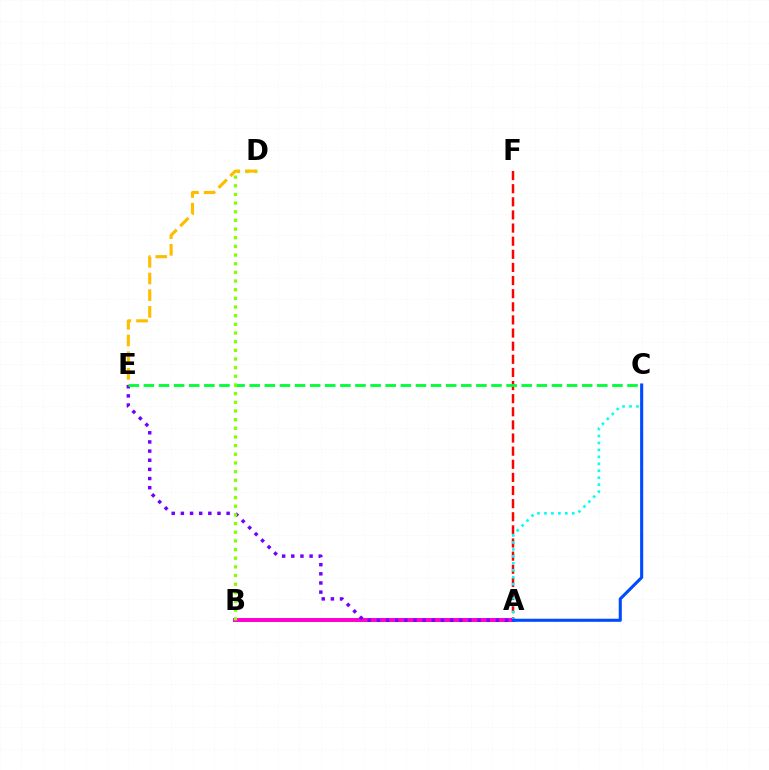{('A', 'B'): [{'color': '#ff00cf', 'line_style': 'solid', 'thickness': 2.84}], ('A', 'E'): [{'color': '#7200ff', 'line_style': 'dotted', 'thickness': 2.49}], ('A', 'F'): [{'color': '#ff0000', 'line_style': 'dashed', 'thickness': 1.78}], ('C', 'E'): [{'color': '#00ff39', 'line_style': 'dashed', 'thickness': 2.05}], ('B', 'D'): [{'color': '#84ff00', 'line_style': 'dotted', 'thickness': 2.35}], ('A', 'C'): [{'color': '#00fff6', 'line_style': 'dotted', 'thickness': 1.89}, {'color': '#004bff', 'line_style': 'solid', 'thickness': 2.22}], ('D', 'E'): [{'color': '#ffbd00', 'line_style': 'dashed', 'thickness': 2.27}]}